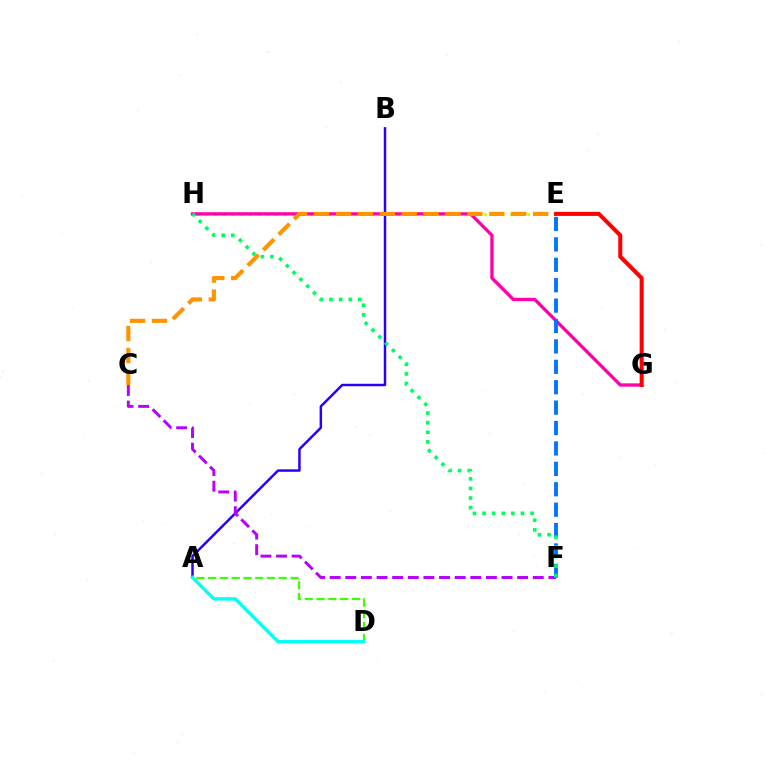{('E', 'H'): [{'color': '#d1ff00', 'line_style': 'dotted', 'thickness': 2.36}], ('A', 'B'): [{'color': '#2500ff', 'line_style': 'solid', 'thickness': 1.77}], ('A', 'D'): [{'color': '#3dff00', 'line_style': 'dashed', 'thickness': 1.6}, {'color': '#00fff6', 'line_style': 'solid', 'thickness': 2.42}], ('C', 'F'): [{'color': '#b900ff', 'line_style': 'dashed', 'thickness': 2.12}], ('G', 'H'): [{'color': '#ff00ac', 'line_style': 'solid', 'thickness': 2.38}], ('E', 'F'): [{'color': '#0074ff', 'line_style': 'dashed', 'thickness': 2.77}], ('F', 'H'): [{'color': '#00ff5c', 'line_style': 'dotted', 'thickness': 2.61}], ('C', 'E'): [{'color': '#ff9400', 'line_style': 'dashed', 'thickness': 2.98}], ('E', 'G'): [{'color': '#ff0000', 'line_style': 'solid', 'thickness': 2.91}]}